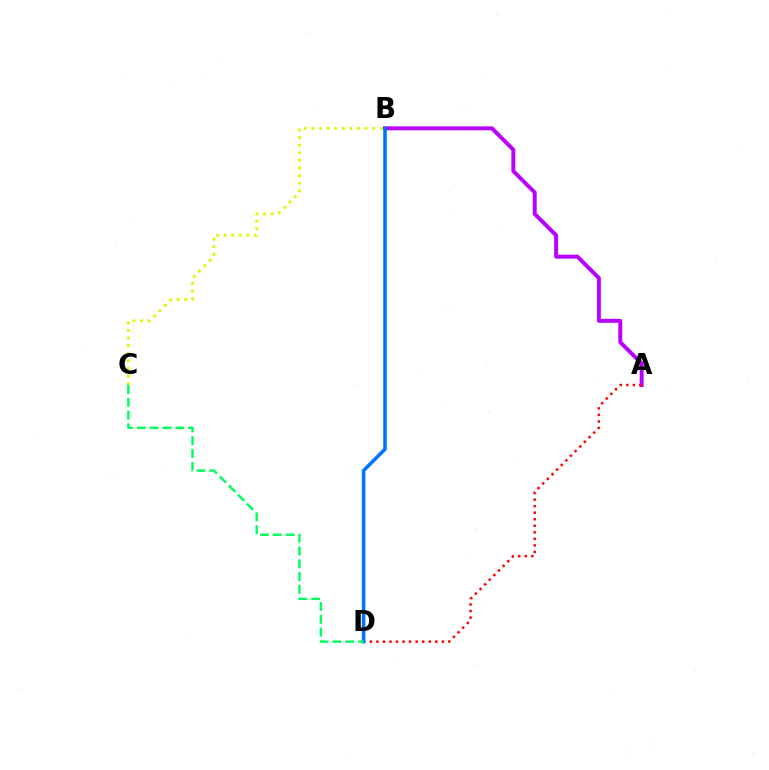{('A', 'B'): [{'color': '#b900ff', 'line_style': 'solid', 'thickness': 2.83}], ('B', 'C'): [{'color': '#d1ff00', 'line_style': 'dotted', 'thickness': 2.06}], ('A', 'D'): [{'color': '#ff0000', 'line_style': 'dotted', 'thickness': 1.78}], ('B', 'D'): [{'color': '#0074ff', 'line_style': 'solid', 'thickness': 2.56}], ('C', 'D'): [{'color': '#00ff5c', 'line_style': 'dashed', 'thickness': 1.74}]}